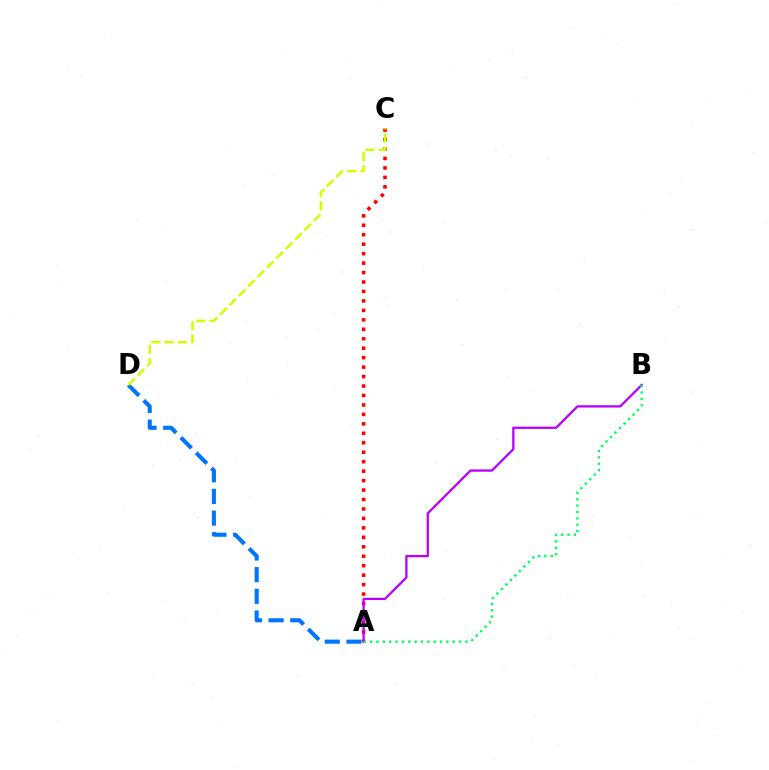{('A', 'D'): [{'color': '#0074ff', 'line_style': 'dashed', 'thickness': 2.95}], ('A', 'C'): [{'color': '#ff0000', 'line_style': 'dotted', 'thickness': 2.57}], ('A', 'B'): [{'color': '#b900ff', 'line_style': 'solid', 'thickness': 1.64}, {'color': '#00ff5c', 'line_style': 'dotted', 'thickness': 1.73}], ('C', 'D'): [{'color': '#d1ff00', 'line_style': 'dashed', 'thickness': 1.8}]}